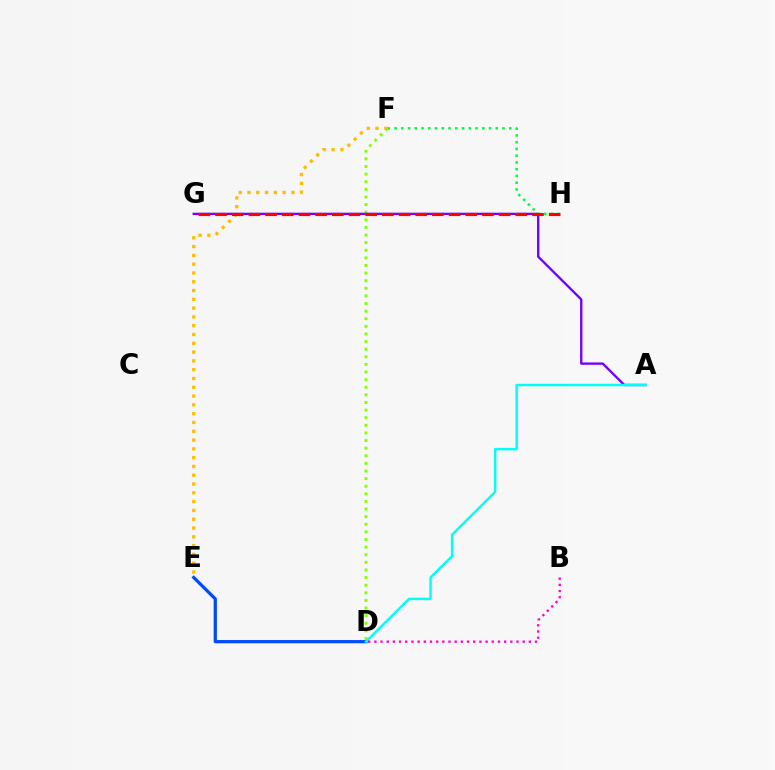{('D', 'F'): [{'color': '#84ff00', 'line_style': 'dotted', 'thickness': 2.07}], ('A', 'G'): [{'color': '#7200ff', 'line_style': 'solid', 'thickness': 1.68}], ('E', 'F'): [{'color': '#ffbd00', 'line_style': 'dotted', 'thickness': 2.39}], ('D', 'E'): [{'color': '#004bff', 'line_style': 'solid', 'thickness': 2.32}], ('F', 'H'): [{'color': '#00ff39', 'line_style': 'dotted', 'thickness': 1.83}], ('A', 'D'): [{'color': '#00fff6', 'line_style': 'solid', 'thickness': 1.76}], ('B', 'D'): [{'color': '#ff00cf', 'line_style': 'dotted', 'thickness': 1.68}], ('G', 'H'): [{'color': '#ff0000', 'line_style': 'dashed', 'thickness': 2.27}]}